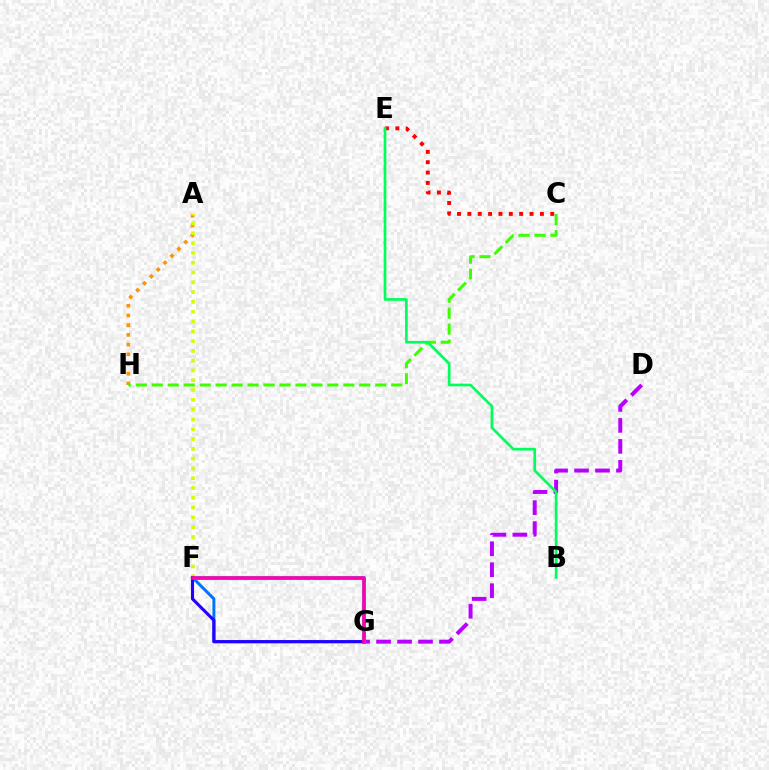{('D', 'G'): [{'color': '#b900ff', 'line_style': 'dashed', 'thickness': 2.85}], ('A', 'H'): [{'color': '#ff9400', 'line_style': 'dotted', 'thickness': 2.64}], ('F', 'G'): [{'color': '#0074ff', 'line_style': 'solid', 'thickness': 2.15}, {'color': '#00fff6', 'line_style': 'solid', 'thickness': 2.96}, {'color': '#2500ff', 'line_style': 'solid', 'thickness': 2.23}, {'color': '#ff00ac', 'line_style': 'solid', 'thickness': 2.65}], ('C', 'E'): [{'color': '#ff0000', 'line_style': 'dotted', 'thickness': 2.82}], ('A', 'F'): [{'color': '#d1ff00', 'line_style': 'dotted', 'thickness': 2.66}], ('C', 'H'): [{'color': '#3dff00', 'line_style': 'dashed', 'thickness': 2.17}], ('B', 'E'): [{'color': '#00ff5c', 'line_style': 'solid', 'thickness': 1.94}]}